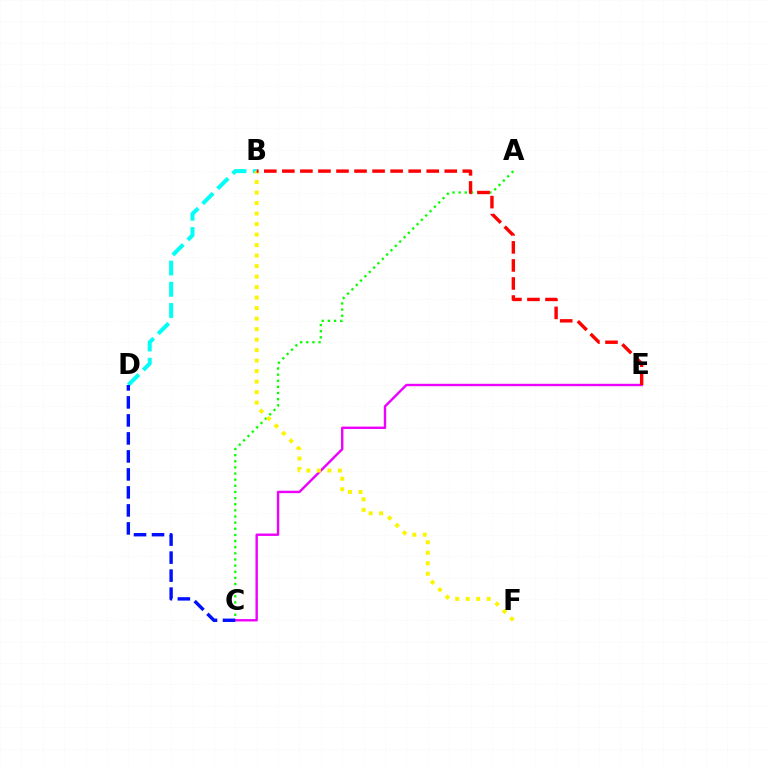{('A', 'C'): [{'color': '#08ff00', 'line_style': 'dotted', 'thickness': 1.67}], ('C', 'E'): [{'color': '#ee00ff', 'line_style': 'solid', 'thickness': 1.72}], ('B', 'D'): [{'color': '#00fff6', 'line_style': 'dashed', 'thickness': 2.88}], ('B', 'F'): [{'color': '#fcf500', 'line_style': 'dotted', 'thickness': 2.85}], ('C', 'D'): [{'color': '#0010ff', 'line_style': 'dashed', 'thickness': 2.45}], ('B', 'E'): [{'color': '#ff0000', 'line_style': 'dashed', 'thickness': 2.45}]}